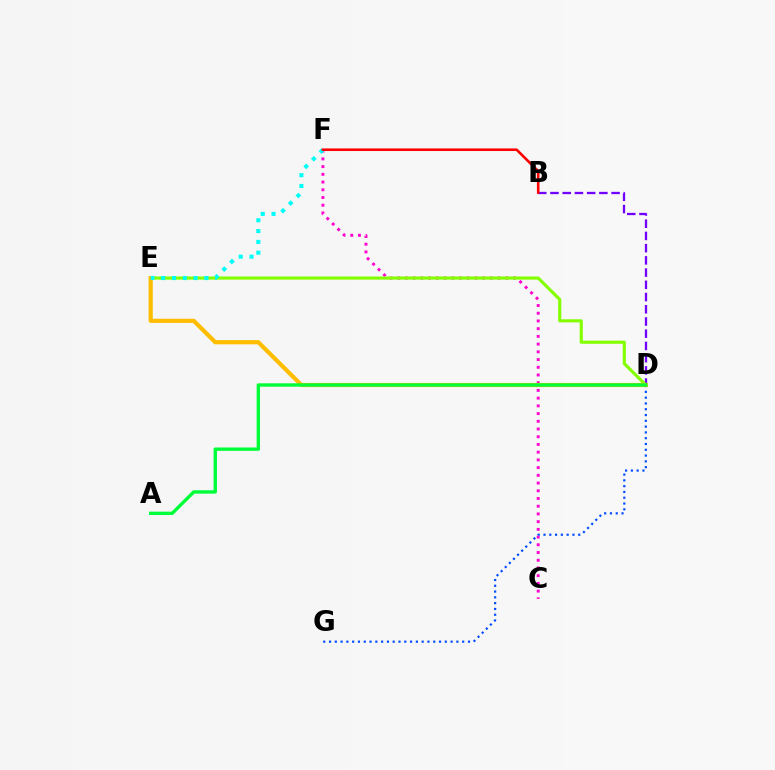{('C', 'F'): [{'color': '#ff00cf', 'line_style': 'dotted', 'thickness': 2.1}], ('B', 'D'): [{'color': '#7200ff', 'line_style': 'dashed', 'thickness': 1.66}], ('D', 'E'): [{'color': '#84ff00', 'line_style': 'solid', 'thickness': 2.25}, {'color': '#ffbd00', 'line_style': 'solid', 'thickness': 2.99}], ('D', 'G'): [{'color': '#004bff', 'line_style': 'dotted', 'thickness': 1.57}], ('E', 'F'): [{'color': '#00fff6', 'line_style': 'dotted', 'thickness': 2.93}], ('B', 'F'): [{'color': '#ff0000', 'line_style': 'solid', 'thickness': 1.87}], ('A', 'D'): [{'color': '#00ff39', 'line_style': 'solid', 'thickness': 2.43}]}